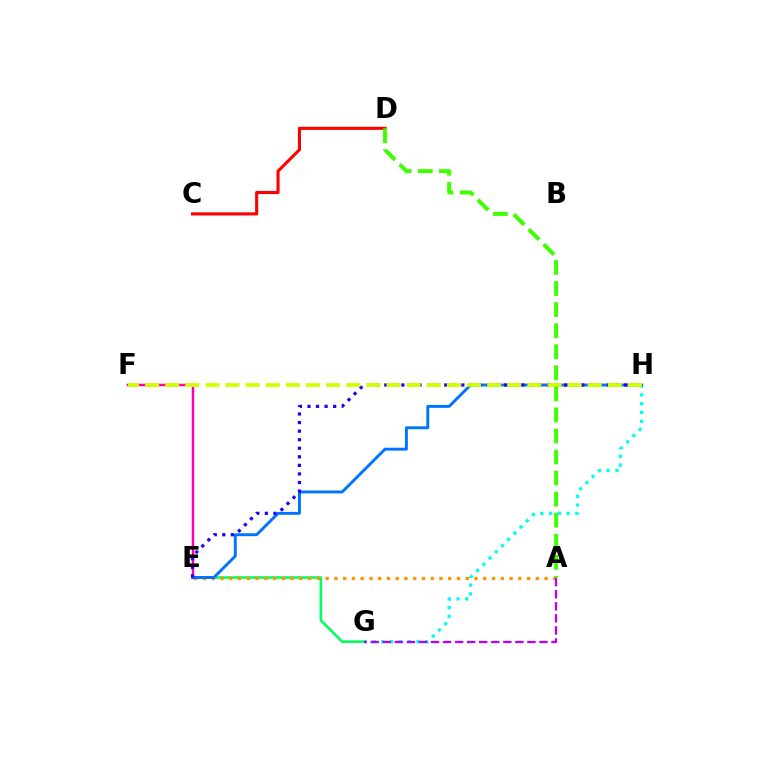{('G', 'H'): [{'color': '#00fff6', 'line_style': 'dotted', 'thickness': 2.39}], ('E', 'G'): [{'color': '#00ff5c', 'line_style': 'solid', 'thickness': 1.87}], ('C', 'D'): [{'color': '#ff0000', 'line_style': 'solid', 'thickness': 2.23}], ('E', 'F'): [{'color': '#ff00ac', 'line_style': 'solid', 'thickness': 1.79}], ('A', 'E'): [{'color': '#ff9400', 'line_style': 'dotted', 'thickness': 2.38}], ('E', 'H'): [{'color': '#0074ff', 'line_style': 'solid', 'thickness': 2.1}, {'color': '#2500ff', 'line_style': 'dotted', 'thickness': 2.33}], ('A', 'D'): [{'color': '#3dff00', 'line_style': 'dashed', 'thickness': 2.86}], ('F', 'H'): [{'color': '#d1ff00', 'line_style': 'dashed', 'thickness': 2.73}], ('A', 'G'): [{'color': '#b900ff', 'line_style': 'dashed', 'thickness': 1.64}]}